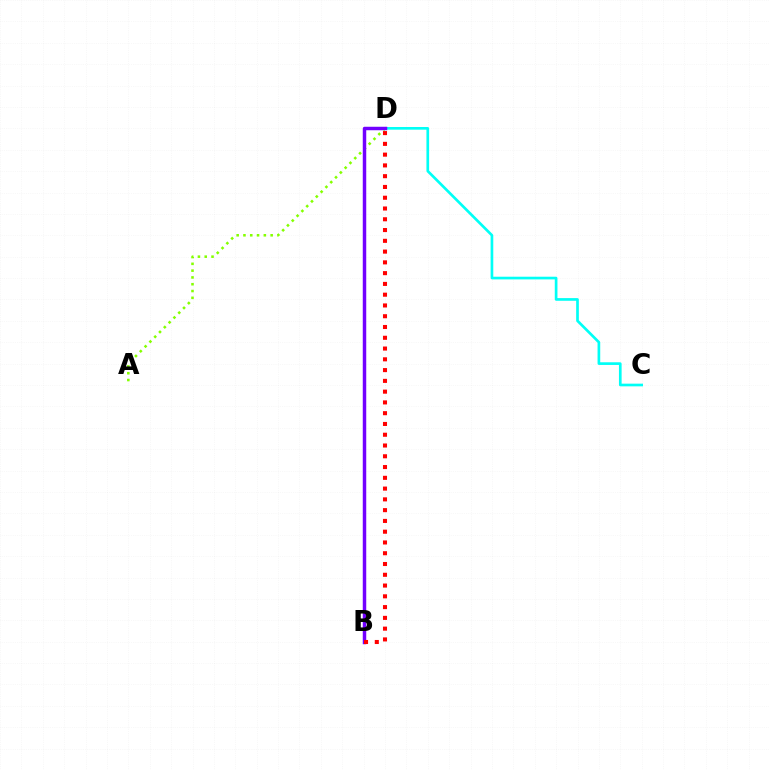{('A', 'D'): [{'color': '#84ff00', 'line_style': 'dotted', 'thickness': 1.85}], ('C', 'D'): [{'color': '#00fff6', 'line_style': 'solid', 'thickness': 1.93}], ('B', 'D'): [{'color': '#7200ff', 'line_style': 'solid', 'thickness': 2.5}, {'color': '#ff0000', 'line_style': 'dotted', 'thickness': 2.93}]}